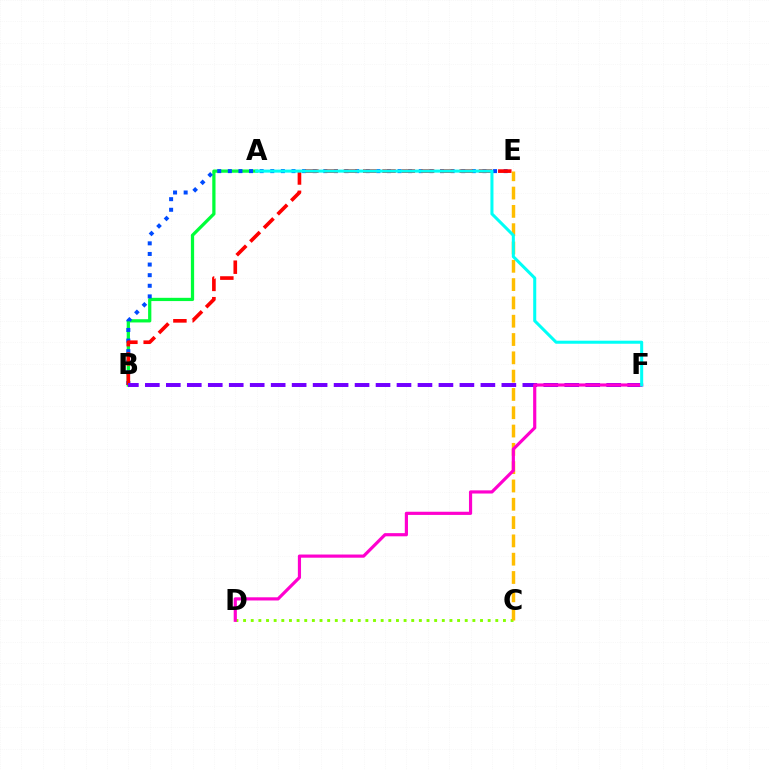{('A', 'B'): [{'color': '#00ff39', 'line_style': 'solid', 'thickness': 2.34}], ('C', 'D'): [{'color': '#84ff00', 'line_style': 'dotted', 'thickness': 2.08}], ('B', 'E'): [{'color': '#004bff', 'line_style': 'dotted', 'thickness': 2.88}, {'color': '#ff0000', 'line_style': 'dashed', 'thickness': 2.62}], ('C', 'E'): [{'color': '#ffbd00', 'line_style': 'dashed', 'thickness': 2.49}], ('B', 'F'): [{'color': '#7200ff', 'line_style': 'dashed', 'thickness': 2.85}], ('D', 'F'): [{'color': '#ff00cf', 'line_style': 'solid', 'thickness': 2.28}], ('A', 'F'): [{'color': '#00fff6', 'line_style': 'solid', 'thickness': 2.19}]}